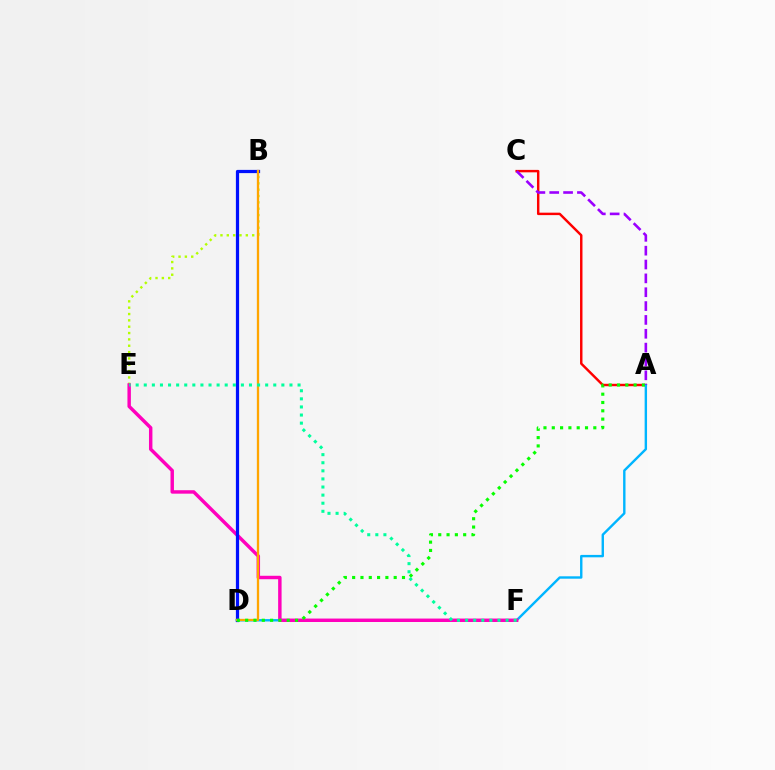{('B', 'E'): [{'color': '#b3ff00', 'line_style': 'dotted', 'thickness': 1.72}], ('A', 'C'): [{'color': '#ff0000', 'line_style': 'solid', 'thickness': 1.76}, {'color': '#9b00ff', 'line_style': 'dashed', 'thickness': 1.88}], ('A', 'D'): [{'color': '#00b5ff', 'line_style': 'solid', 'thickness': 1.73}, {'color': '#08ff00', 'line_style': 'dotted', 'thickness': 2.26}], ('E', 'F'): [{'color': '#ff00bd', 'line_style': 'solid', 'thickness': 2.48}, {'color': '#00ff9d', 'line_style': 'dotted', 'thickness': 2.2}], ('B', 'D'): [{'color': '#0010ff', 'line_style': 'solid', 'thickness': 2.32}, {'color': '#ffa500', 'line_style': 'solid', 'thickness': 1.66}]}